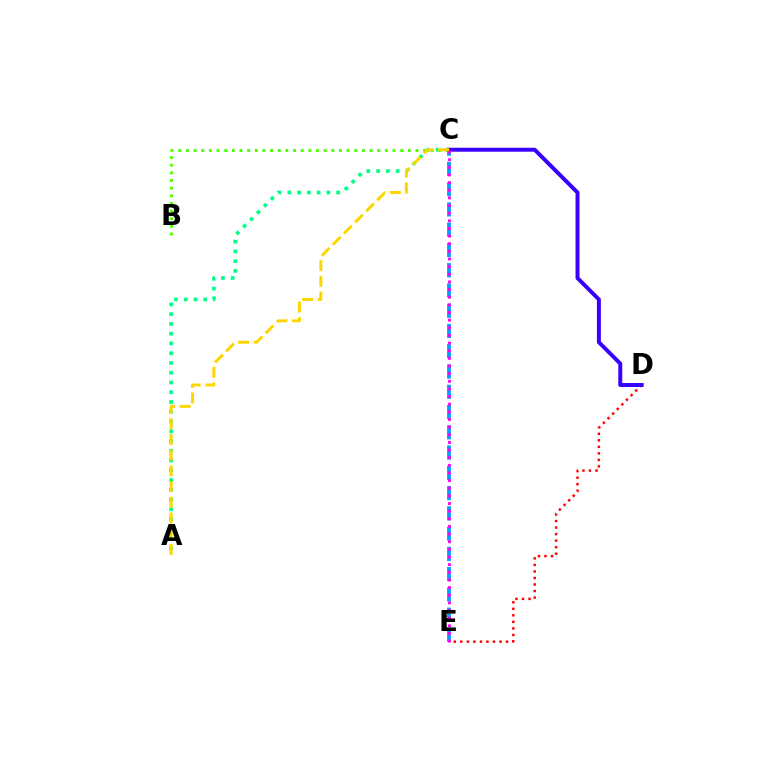{('C', 'E'): [{'color': '#009eff', 'line_style': 'dashed', 'thickness': 2.75}, {'color': '#ff00ed', 'line_style': 'dotted', 'thickness': 2.08}], ('D', 'E'): [{'color': '#ff0000', 'line_style': 'dotted', 'thickness': 1.77}], ('A', 'C'): [{'color': '#00ff86', 'line_style': 'dotted', 'thickness': 2.65}, {'color': '#ffd500', 'line_style': 'dashed', 'thickness': 2.13}], ('B', 'C'): [{'color': '#4fff00', 'line_style': 'dotted', 'thickness': 2.08}], ('C', 'D'): [{'color': '#3700ff', 'line_style': 'solid', 'thickness': 2.85}]}